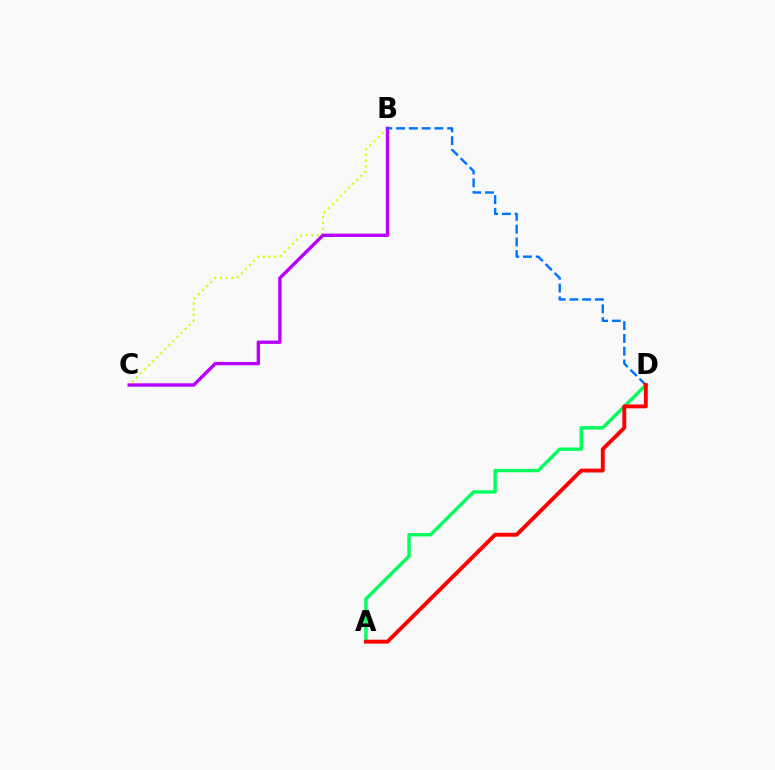{('A', 'D'): [{'color': '#00ff5c', 'line_style': 'solid', 'thickness': 2.44}, {'color': '#ff0000', 'line_style': 'solid', 'thickness': 2.8}], ('B', 'C'): [{'color': '#d1ff00', 'line_style': 'dotted', 'thickness': 1.56}, {'color': '#b900ff', 'line_style': 'solid', 'thickness': 2.43}], ('B', 'D'): [{'color': '#0074ff', 'line_style': 'dashed', 'thickness': 1.73}]}